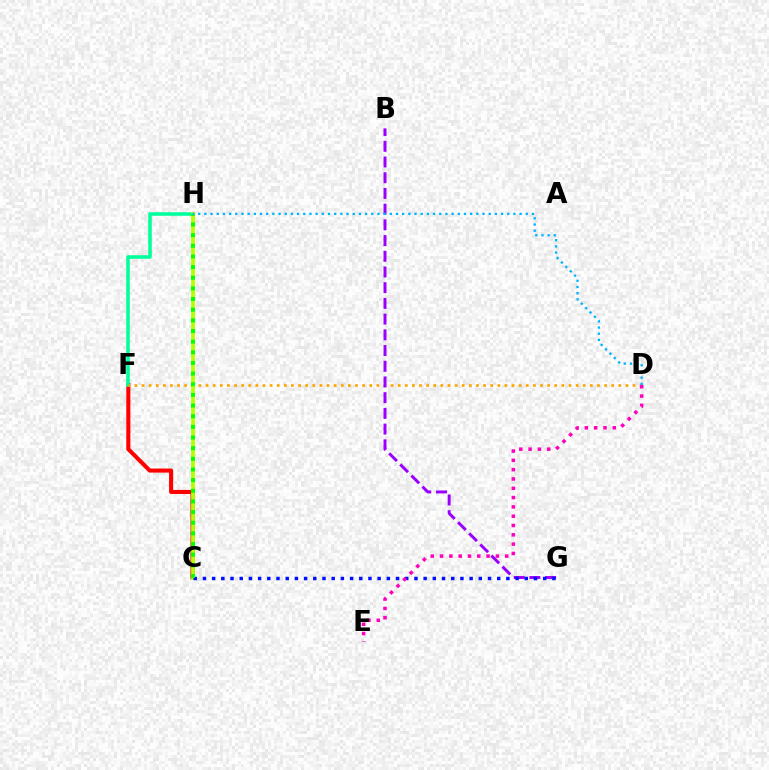{('C', 'F'): [{'color': '#ff0000', 'line_style': 'solid', 'thickness': 2.93}], ('F', 'H'): [{'color': '#00ff9d', 'line_style': 'solid', 'thickness': 2.56}], ('D', 'F'): [{'color': '#ffa500', 'line_style': 'dotted', 'thickness': 1.93}], ('C', 'H'): [{'color': '#b3ff00', 'line_style': 'solid', 'thickness': 2.68}, {'color': '#08ff00', 'line_style': 'dotted', 'thickness': 2.89}], ('B', 'G'): [{'color': '#9b00ff', 'line_style': 'dashed', 'thickness': 2.13}], ('C', 'G'): [{'color': '#0010ff', 'line_style': 'dotted', 'thickness': 2.5}], ('D', 'E'): [{'color': '#ff00bd', 'line_style': 'dotted', 'thickness': 2.53}], ('D', 'H'): [{'color': '#00b5ff', 'line_style': 'dotted', 'thickness': 1.68}]}